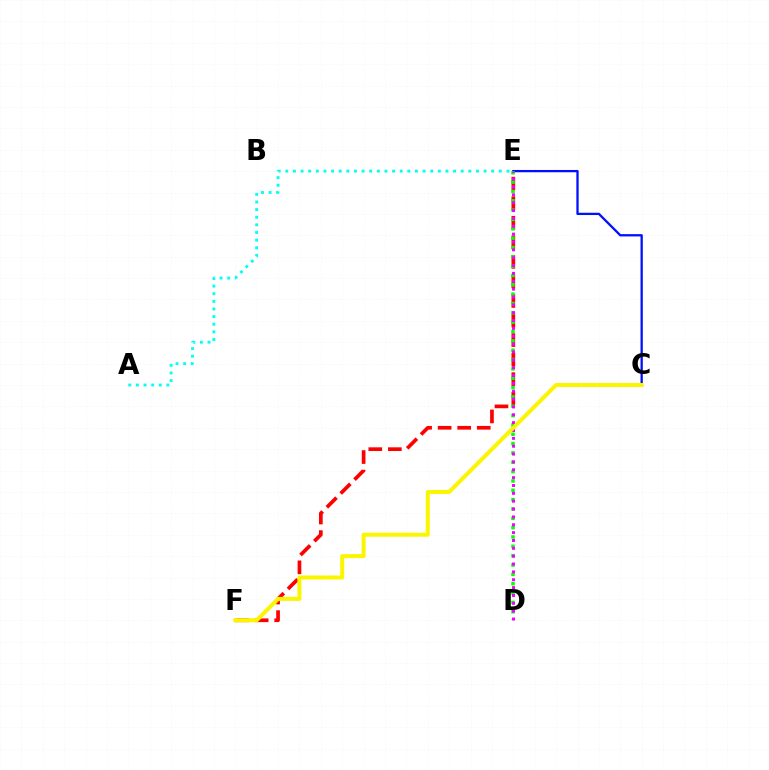{('C', 'E'): [{'color': '#0010ff', 'line_style': 'solid', 'thickness': 1.65}], ('E', 'F'): [{'color': '#ff0000', 'line_style': 'dashed', 'thickness': 2.66}], ('D', 'E'): [{'color': '#08ff00', 'line_style': 'dotted', 'thickness': 2.54}, {'color': '#ee00ff', 'line_style': 'dotted', 'thickness': 2.13}], ('A', 'E'): [{'color': '#00fff6', 'line_style': 'dotted', 'thickness': 2.07}], ('C', 'F'): [{'color': '#fcf500', 'line_style': 'solid', 'thickness': 2.88}]}